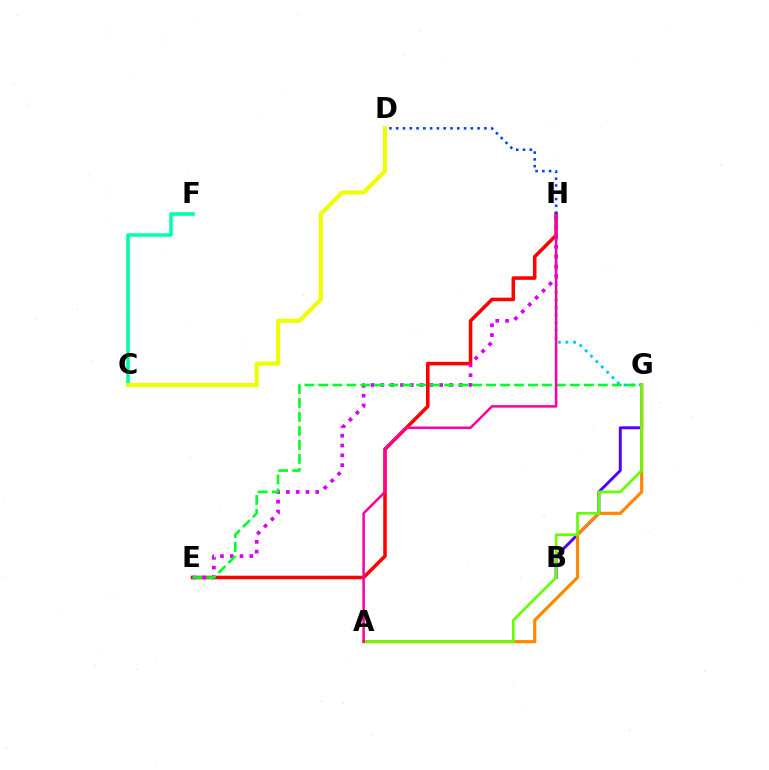{('E', 'H'): [{'color': '#ff0000', 'line_style': 'solid', 'thickness': 2.56}, {'color': '#d600ff', 'line_style': 'dotted', 'thickness': 2.66}], ('G', 'H'): [{'color': '#00c7ff', 'line_style': 'dotted', 'thickness': 2.06}], ('C', 'F'): [{'color': '#00ffaf', 'line_style': 'solid', 'thickness': 2.59}], ('B', 'G'): [{'color': '#4f00ff', 'line_style': 'solid', 'thickness': 2.1}], ('C', 'D'): [{'color': '#eeff00', 'line_style': 'solid', 'thickness': 2.97}], ('A', 'G'): [{'color': '#ff8800', 'line_style': 'solid', 'thickness': 2.29}, {'color': '#66ff00', 'line_style': 'solid', 'thickness': 1.94}], ('E', 'G'): [{'color': '#00ff27', 'line_style': 'dashed', 'thickness': 1.9}], ('A', 'H'): [{'color': '#ff00a0', 'line_style': 'solid', 'thickness': 1.81}], ('D', 'H'): [{'color': '#003fff', 'line_style': 'dotted', 'thickness': 1.84}]}